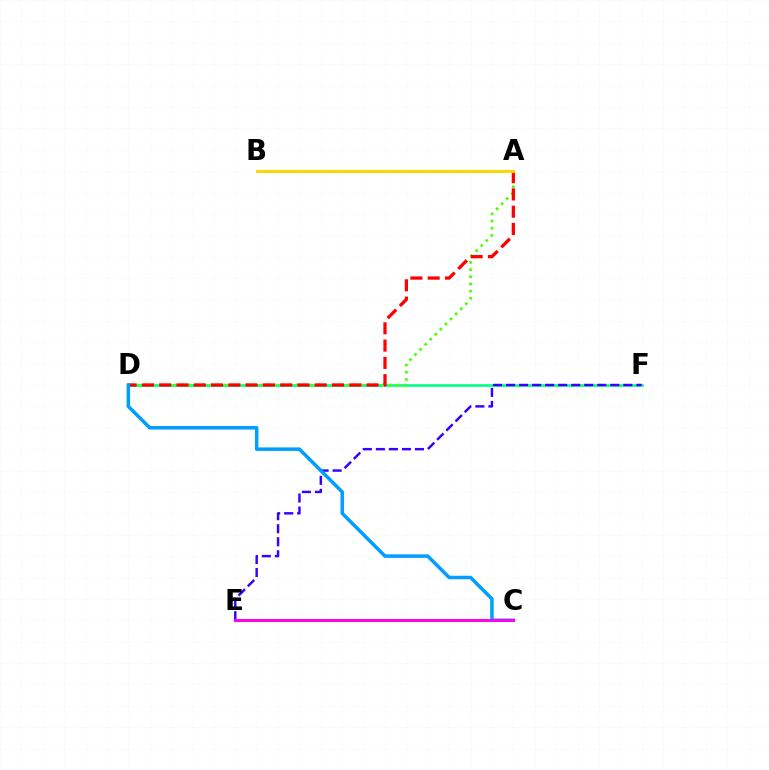{('D', 'F'): [{'color': '#00ff86', 'line_style': 'solid', 'thickness': 1.91}], ('A', 'D'): [{'color': '#4fff00', 'line_style': 'dotted', 'thickness': 1.95}, {'color': '#ff0000', 'line_style': 'dashed', 'thickness': 2.35}], ('E', 'F'): [{'color': '#3700ff', 'line_style': 'dashed', 'thickness': 1.77}], ('A', 'B'): [{'color': '#ffd500', 'line_style': 'solid', 'thickness': 2.09}], ('C', 'D'): [{'color': '#009eff', 'line_style': 'solid', 'thickness': 2.52}], ('C', 'E'): [{'color': '#ff00ed', 'line_style': 'solid', 'thickness': 2.13}]}